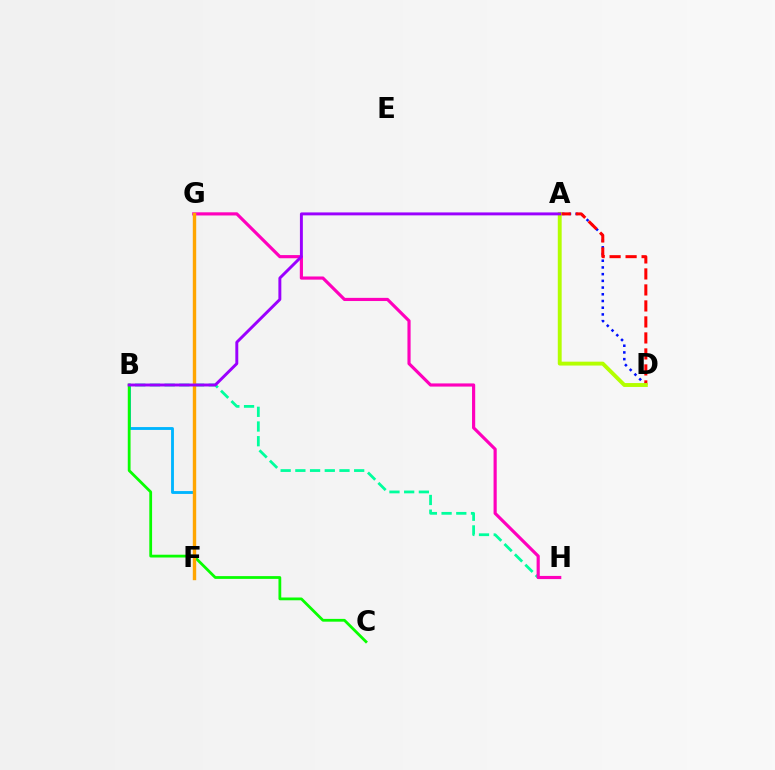{('B', 'F'): [{'color': '#00b5ff', 'line_style': 'solid', 'thickness': 2.06}], ('A', 'D'): [{'color': '#0010ff', 'line_style': 'dotted', 'thickness': 1.82}, {'color': '#ff0000', 'line_style': 'dashed', 'thickness': 2.17}, {'color': '#b3ff00', 'line_style': 'solid', 'thickness': 2.8}], ('B', 'H'): [{'color': '#00ff9d', 'line_style': 'dashed', 'thickness': 2.0}], ('B', 'C'): [{'color': '#08ff00', 'line_style': 'solid', 'thickness': 2.01}], ('G', 'H'): [{'color': '#ff00bd', 'line_style': 'solid', 'thickness': 2.28}], ('F', 'G'): [{'color': '#ffa500', 'line_style': 'solid', 'thickness': 2.44}], ('A', 'B'): [{'color': '#9b00ff', 'line_style': 'solid', 'thickness': 2.11}]}